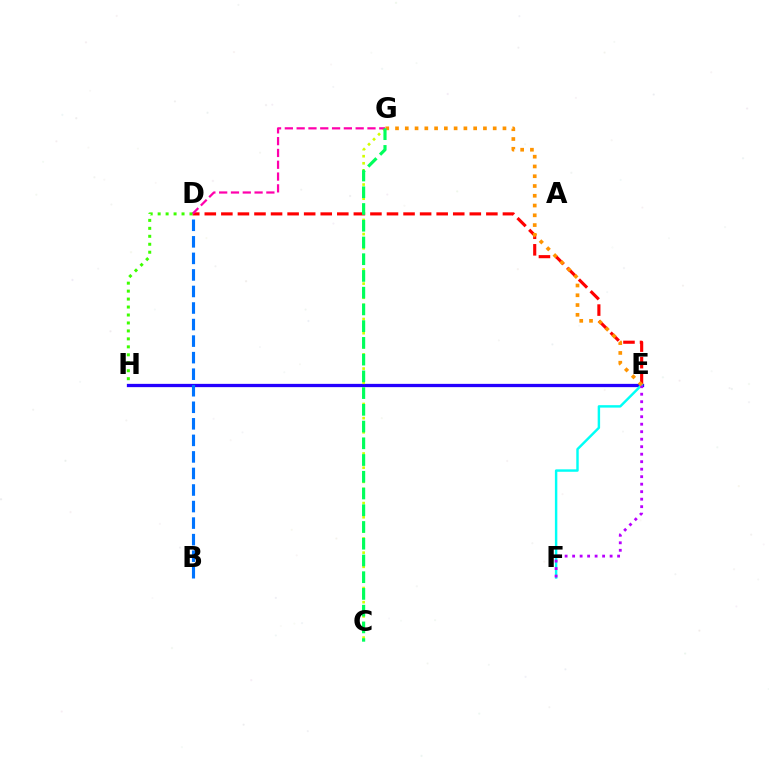{('E', 'H'): [{'color': '#2500ff', 'line_style': 'solid', 'thickness': 2.36}], ('C', 'G'): [{'color': '#d1ff00', 'line_style': 'dotted', 'thickness': 1.92}, {'color': '#00ff5c', 'line_style': 'dashed', 'thickness': 2.27}], ('B', 'D'): [{'color': '#0074ff', 'line_style': 'dashed', 'thickness': 2.25}], ('D', 'E'): [{'color': '#ff0000', 'line_style': 'dashed', 'thickness': 2.25}], ('D', 'G'): [{'color': '#ff00ac', 'line_style': 'dashed', 'thickness': 1.6}], ('E', 'F'): [{'color': '#00fff6', 'line_style': 'solid', 'thickness': 1.76}, {'color': '#b900ff', 'line_style': 'dotted', 'thickness': 2.04}], ('D', 'H'): [{'color': '#3dff00', 'line_style': 'dotted', 'thickness': 2.16}], ('E', 'G'): [{'color': '#ff9400', 'line_style': 'dotted', 'thickness': 2.65}]}